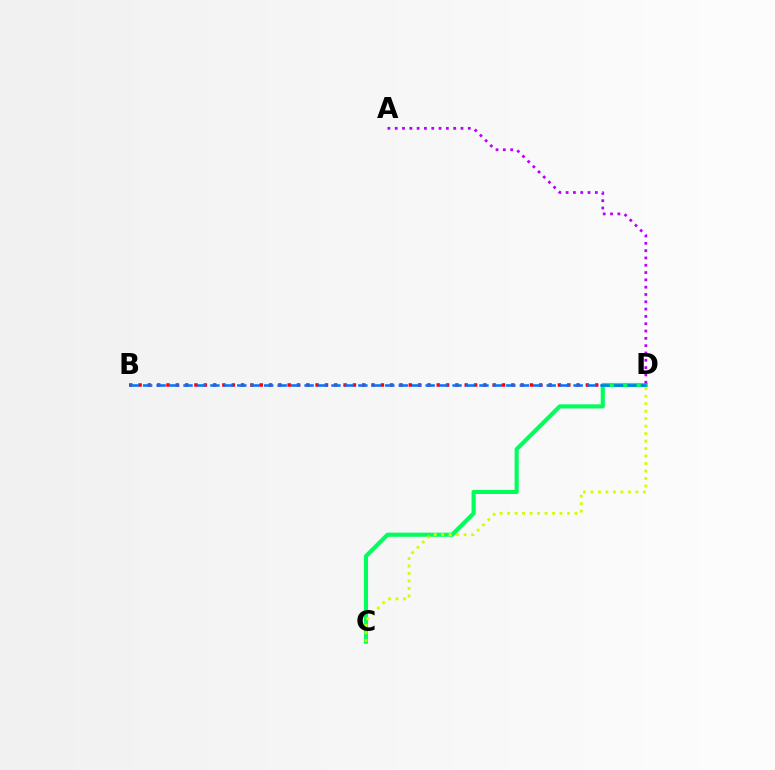{('B', 'D'): [{'color': '#ff0000', 'line_style': 'dotted', 'thickness': 2.53}, {'color': '#0074ff', 'line_style': 'dashed', 'thickness': 1.83}], ('C', 'D'): [{'color': '#00ff5c', 'line_style': 'solid', 'thickness': 2.97}, {'color': '#d1ff00', 'line_style': 'dotted', 'thickness': 2.03}], ('A', 'D'): [{'color': '#b900ff', 'line_style': 'dotted', 'thickness': 1.99}]}